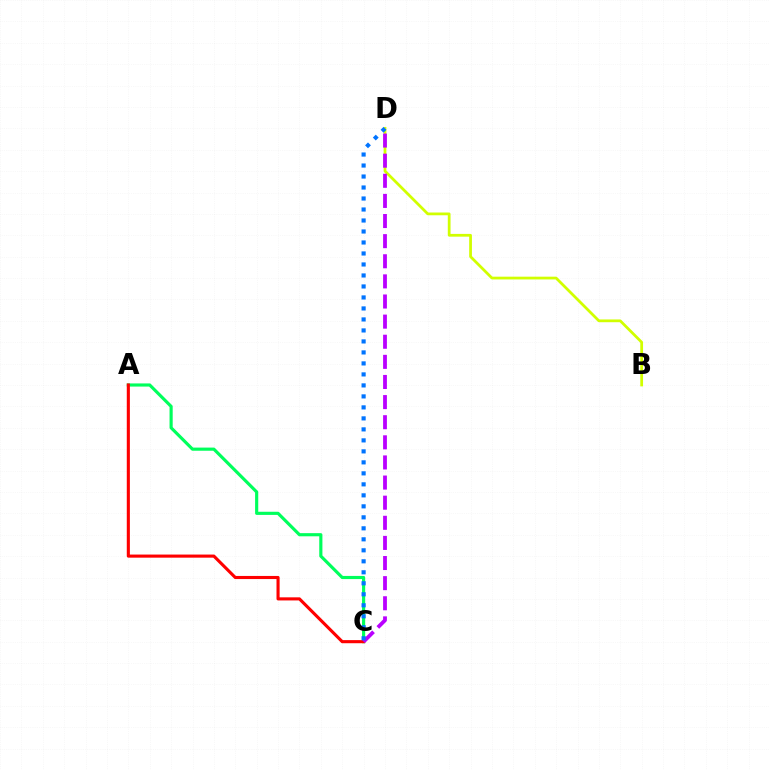{('B', 'D'): [{'color': '#d1ff00', 'line_style': 'solid', 'thickness': 1.99}], ('A', 'C'): [{'color': '#00ff5c', 'line_style': 'solid', 'thickness': 2.27}, {'color': '#ff0000', 'line_style': 'solid', 'thickness': 2.24}], ('C', 'D'): [{'color': '#b900ff', 'line_style': 'dashed', 'thickness': 2.73}, {'color': '#0074ff', 'line_style': 'dotted', 'thickness': 2.99}]}